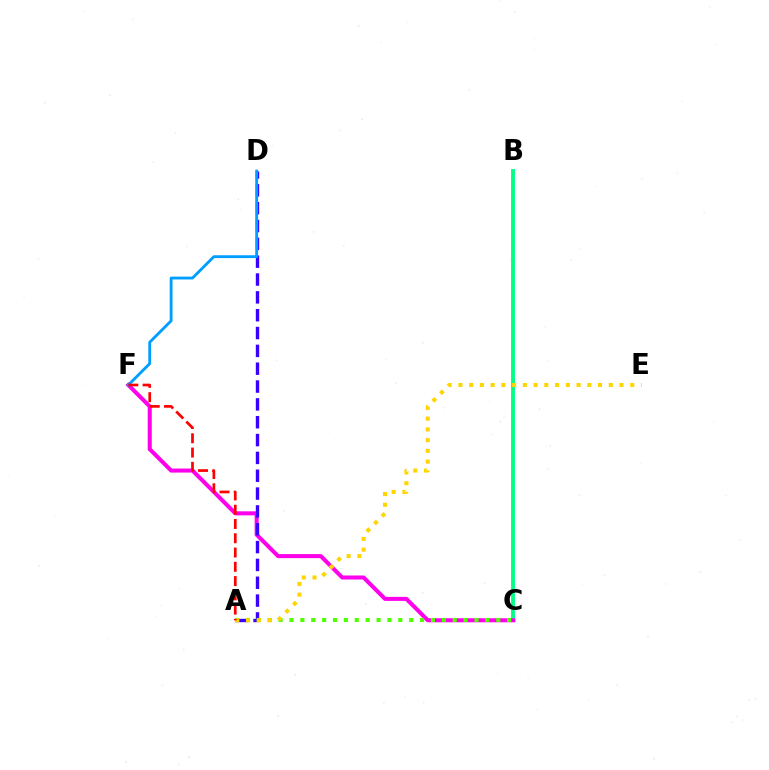{('B', 'C'): [{'color': '#00ff86', 'line_style': 'solid', 'thickness': 2.78}], ('C', 'F'): [{'color': '#ff00ed', 'line_style': 'solid', 'thickness': 2.91}], ('A', 'D'): [{'color': '#3700ff', 'line_style': 'dashed', 'thickness': 2.42}], ('A', 'C'): [{'color': '#4fff00', 'line_style': 'dotted', 'thickness': 2.96}], ('D', 'F'): [{'color': '#009eff', 'line_style': 'solid', 'thickness': 2.04}], ('A', 'E'): [{'color': '#ffd500', 'line_style': 'dotted', 'thickness': 2.92}], ('A', 'F'): [{'color': '#ff0000', 'line_style': 'dashed', 'thickness': 1.94}]}